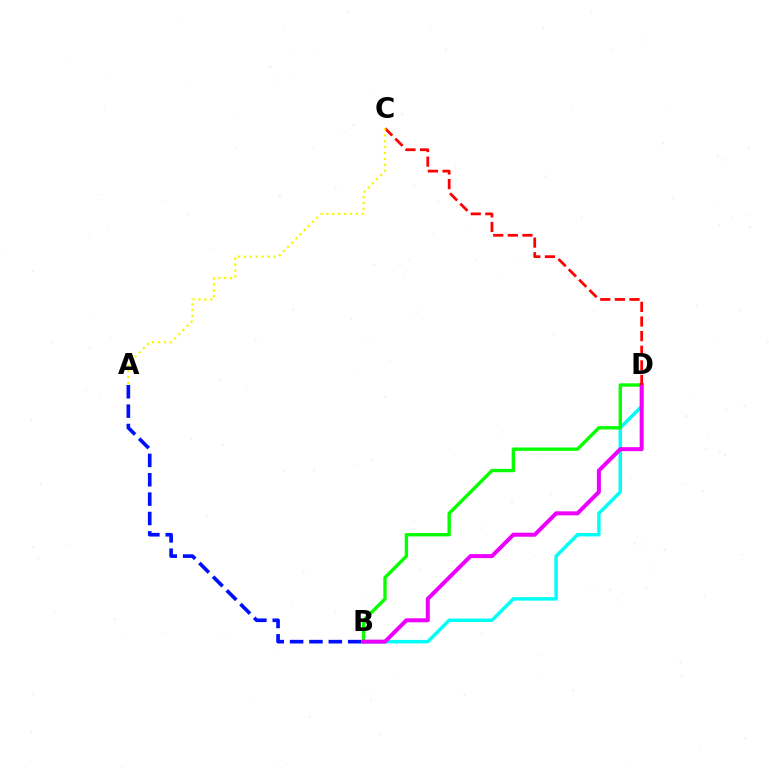{('B', 'D'): [{'color': '#00fff6', 'line_style': 'solid', 'thickness': 2.49}, {'color': '#08ff00', 'line_style': 'solid', 'thickness': 2.43}, {'color': '#ee00ff', 'line_style': 'solid', 'thickness': 2.88}], ('C', 'D'): [{'color': '#ff0000', 'line_style': 'dashed', 'thickness': 1.99}], ('A', 'C'): [{'color': '#fcf500', 'line_style': 'dotted', 'thickness': 1.6}], ('A', 'B'): [{'color': '#0010ff', 'line_style': 'dashed', 'thickness': 2.63}]}